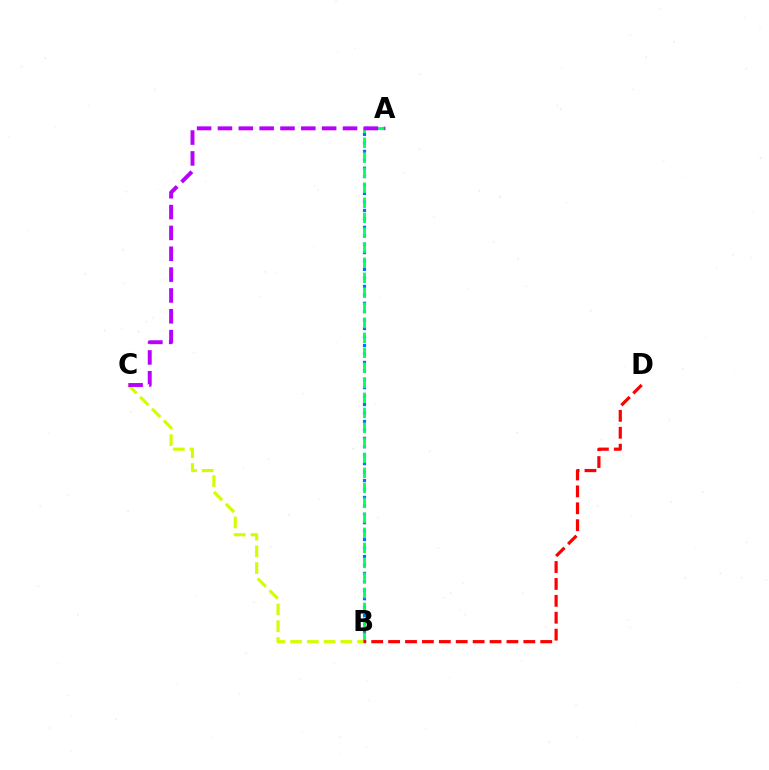{('A', 'B'): [{'color': '#0074ff', 'line_style': 'dotted', 'thickness': 2.29}, {'color': '#00ff5c', 'line_style': 'dashed', 'thickness': 2.04}], ('B', 'C'): [{'color': '#d1ff00', 'line_style': 'dashed', 'thickness': 2.28}], ('B', 'D'): [{'color': '#ff0000', 'line_style': 'dashed', 'thickness': 2.3}], ('A', 'C'): [{'color': '#b900ff', 'line_style': 'dashed', 'thickness': 2.83}]}